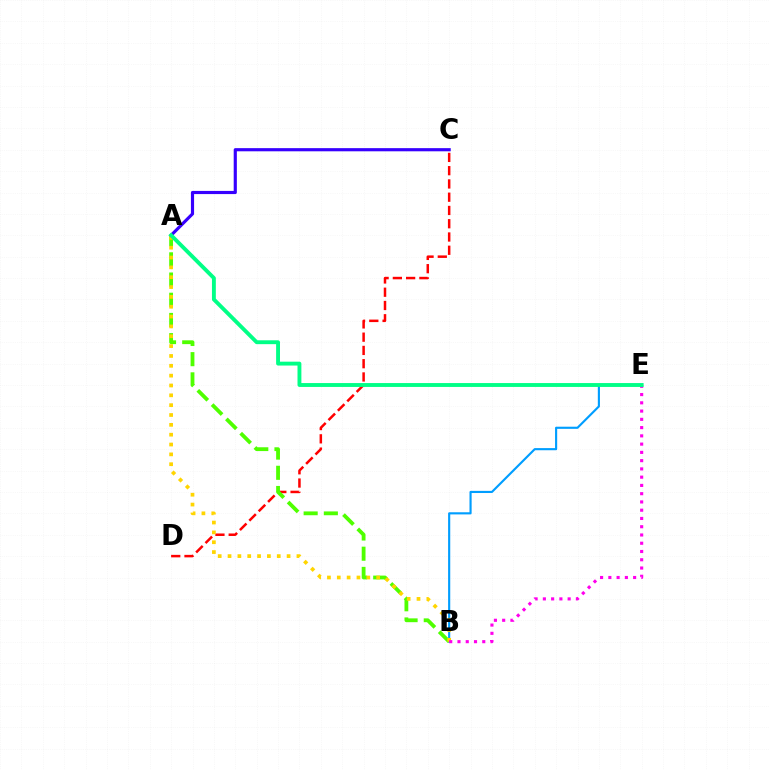{('B', 'E'): [{'color': '#009eff', 'line_style': 'solid', 'thickness': 1.54}, {'color': '#ff00ed', 'line_style': 'dotted', 'thickness': 2.24}], ('C', 'D'): [{'color': '#ff0000', 'line_style': 'dashed', 'thickness': 1.8}], ('A', 'B'): [{'color': '#4fff00', 'line_style': 'dashed', 'thickness': 2.74}, {'color': '#ffd500', 'line_style': 'dotted', 'thickness': 2.67}], ('A', 'C'): [{'color': '#3700ff', 'line_style': 'solid', 'thickness': 2.27}], ('A', 'E'): [{'color': '#00ff86', 'line_style': 'solid', 'thickness': 2.79}]}